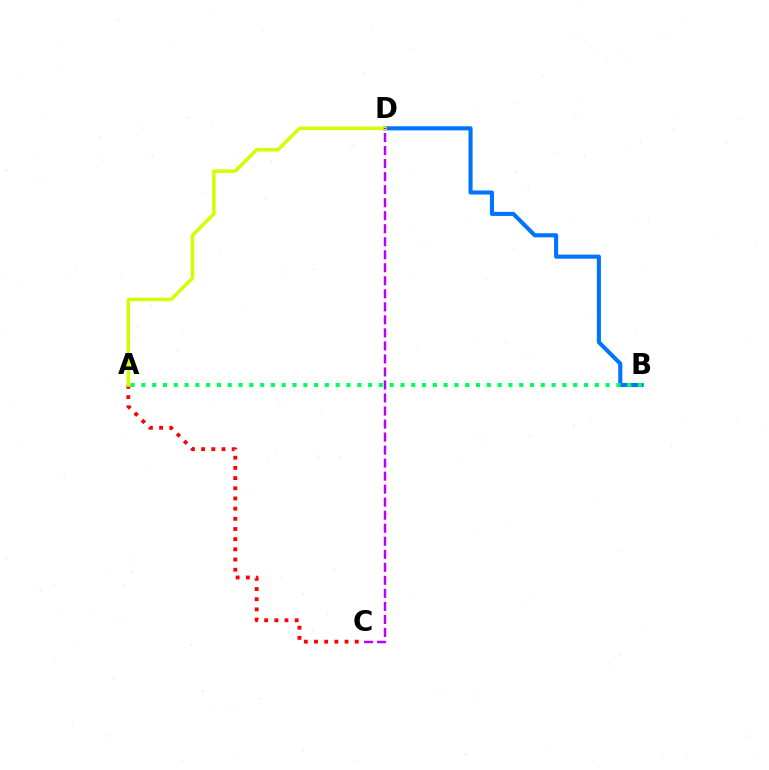{('B', 'D'): [{'color': '#0074ff', 'line_style': 'solid', 'thickness': 2.94}], ('A', 'B'): [{'color': '#00ff5c', 'line_style': 'dotted', 'thickness': 2.93}], ('A', 'C'): [{'color': '#ff0000', 'line_style': 'dotted', 'thickness': 2.77}], ('A', 'D'): [{'color': '#d1ff00', 'line_style': 'solid', 'thickness': 2.55}], ('C', 'D'): [{'color': '#b900ff', 'line_style': 'dashed', 'thickness': 1.77}]}